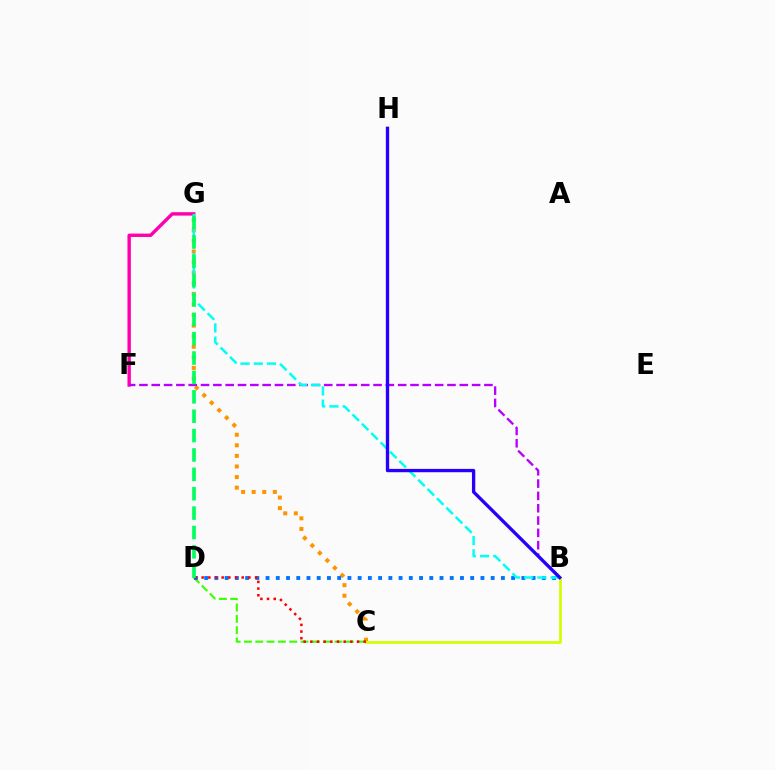{('F', 'G'): [{'color': '#ff00ac', 'line_style': 'solid', 'thickness': 2.44}], ('C', 'G'): [{'color': '#ff9400', 'line_style': 'dotted', 'thickness': 2.88}], ('B', 'C'): [{'color': '#d1ff00', 'line_style': 'solid', 'thickness': 1.97}], ('C', 'D'): [{'color': '#3dff00', 'line_style': 'dashed', 'thickness': 1.54}, {'color': '#ff0000', 'line_style': 'dotted', 'thickness': 1.81}], ('B', 'F'): [{'color': '#b900ff', 'line_style': 'dashed', 'thickness': 1.67}], ('B', 'D'): [{'color': '#0074ff', 'line_style': 'dotted', 'thickness': 2.78}], ('B', 'G'): [{'color': '#00fff6', 'line_style': 'dashed', 'thickness': 1.8}], ('D', 'G'): [{'color': '#00ff5c', 'line_style': 'dashed', 'thickness': 2.63}], ('B', 'H'): [{'color': '#2500ff', 'line_style': 'solid', 'thickness': 2.4}]}